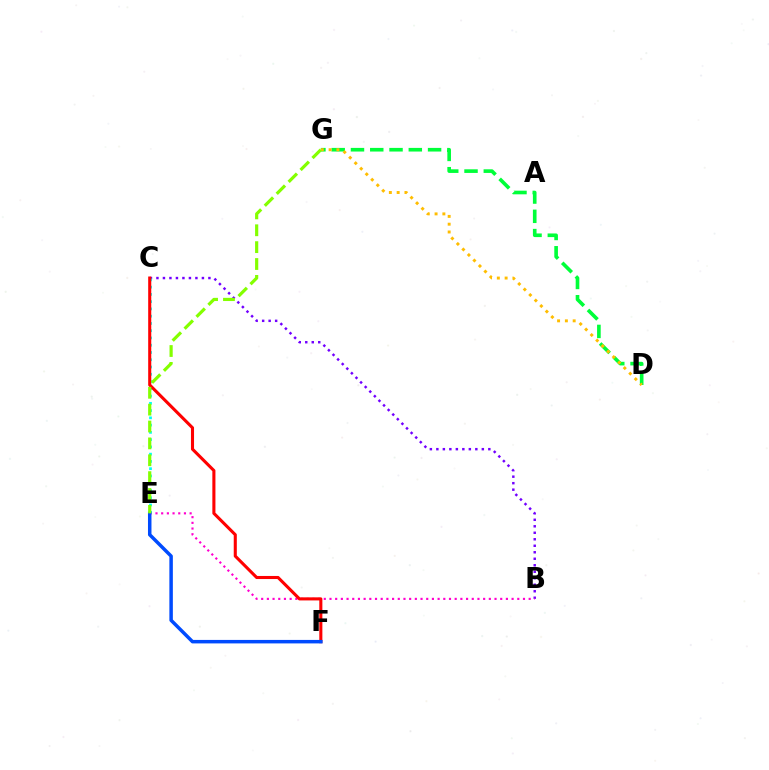{('B', 'C'): [{'color': '#7200ff', 'line_style': 'dotted', 'thickness': 1.77}], ('B', 'E'): [{'color': '#ff00cf', 'line_style': 'dotted', 'thickness': 1.55}], ('C', 'E'): [{'color': '#00fff6', 'line_style': 'dotted', 'thickness': 1.97}], ('D', 'G'): [{'color': '#00ff39', 'line_style': 'dashed', 'thickness': 2.62}, {'color': '#ffbd00', 'line_style': 'dotted', 'thickness': 2.12}], ('C', 'F'): [{'color': '#ff0000', 'line_style': 'solid', 'thickness': 2.22}], ('E', 'F'): [{'color': '#004bff', 'line_style': 'solid', 'thickness': 2.51}], ('E', 'G'): [{'color': '#84ff00', 'line_style': 'dashed', 'thickness': 2.29}]}